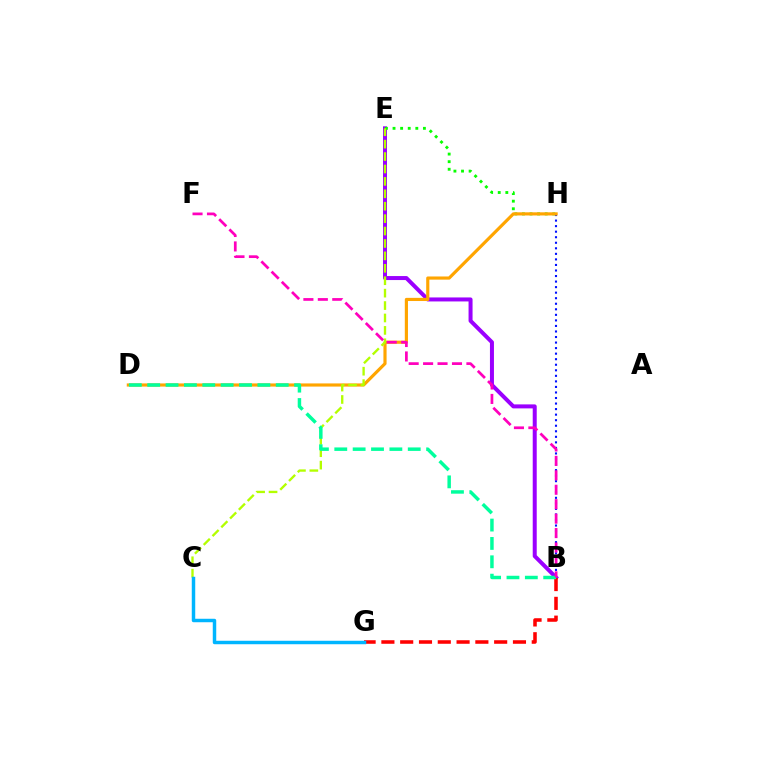{('B', 'H'): [{'color': '#0010ff', 'line_style': 'dotted', 'thickness': 1.51}], ('B', 'E'): [{'color': '#9b00ff', 'line_style': 'solid', 'thickness': 2.88}], ('E', 'H'): [{'color': '#08ff00', 'line_style': 'dotted', 'thickness': 2.06}], ('D', 'H'): [{'color': '#ffa500', 'line_style': 'solid', 'thickness': 2.27}], ('C', 'E'): [{'color': '#b3ff00', 'line_style': 'dashed', 'thickness': 1.69}], ('B', 'G'): [{'color': '#ff0000', 'line_style': 'dashed', 'thickness': 2.55}], ('B', 'D'): [{'color': '#00ff9d', 'line_style': 'dashed', 'thickness': 2.49}], ('B', 'F'): [{'color': '#ff00bd', 'line_style': 'dashed', 'thickness': 1.96}], ('C', 'G'): [{'color': '#00b5ff', 'line_style': 'solid', 'thickness': 2.49}]}